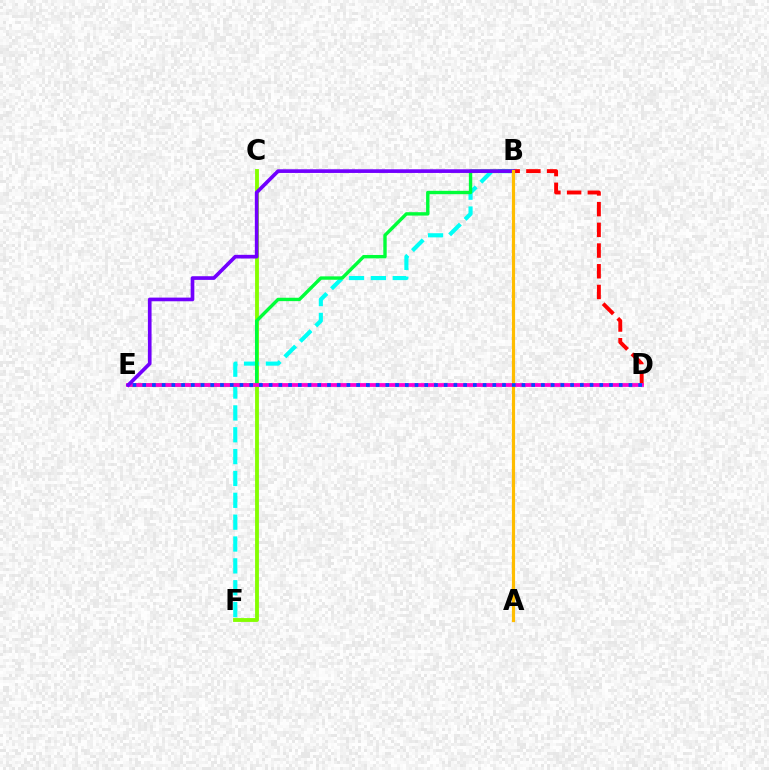{('C', 'F'): [{'color': '#84ff00', 'line_style': 'solid', 'thickness': 2.77}], ('B', 'F'): [{'color': '#00fff6', 'line_style': 'dashed', 'thickness': 2.97}], ('B', 'E'): [{'color': '#00ff39', 'line_style': 'solid', 'thickness': 2.44}, {'color': '#7200ff', 'line_style': 'solid', 'thickness': 2.64}], ('B', 'D'): [{'color': '#ff0000', 'line_style': 'dashed', 'thickness': 2.81}], ('D', 'E'): [{'color': '#ff00cf', 'line_style': 'solid', 'thickness': 2.72}, {'color': '#004bff', 'line_style': 'dotted', 'thickness': 2.64}], ('A', 'B'): [{'color': '#ffbd00', 'line_style': 'solid', 'thickness': 2.28}]}